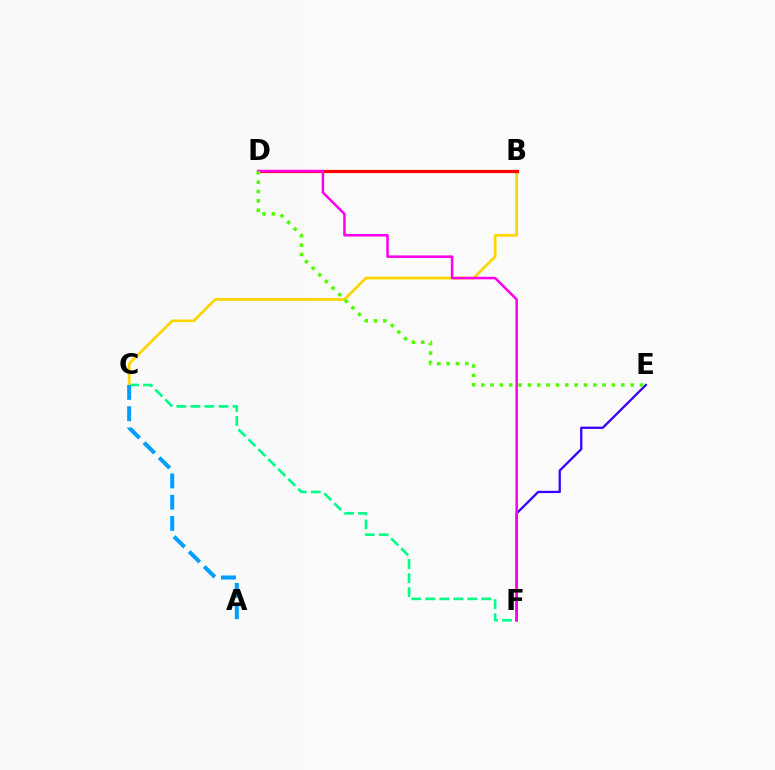{('C', 'F'): [{'color': '#00ff86', 'line_style': 'dashed', 'thickness': 1.9}], ('E', 'F'): [{'color': '#3700ff', 'line_style': 'solid', 'thickness': 1.65}], ('B', 'C'): [{'color': '#ffd500', 'line_style': 'solid', 'thickness': 1.98}], ('B', 'D'): [{'color': '#ff0000', 'line_style': 'solid', 'thickness': 2.3}], ('D', 'F'): [{'color': '#ff00ed', 'line_style': 'solid', 'thickness': 1.81}], ('A', 'C'): [{'color': '#009eff', 'line_style': 'dashed', 'thickness': 2.89}], ('D', 'E'): [{'color': '#4fff00', 'line_style': 'dotted', 'thickness': 2.54}]}